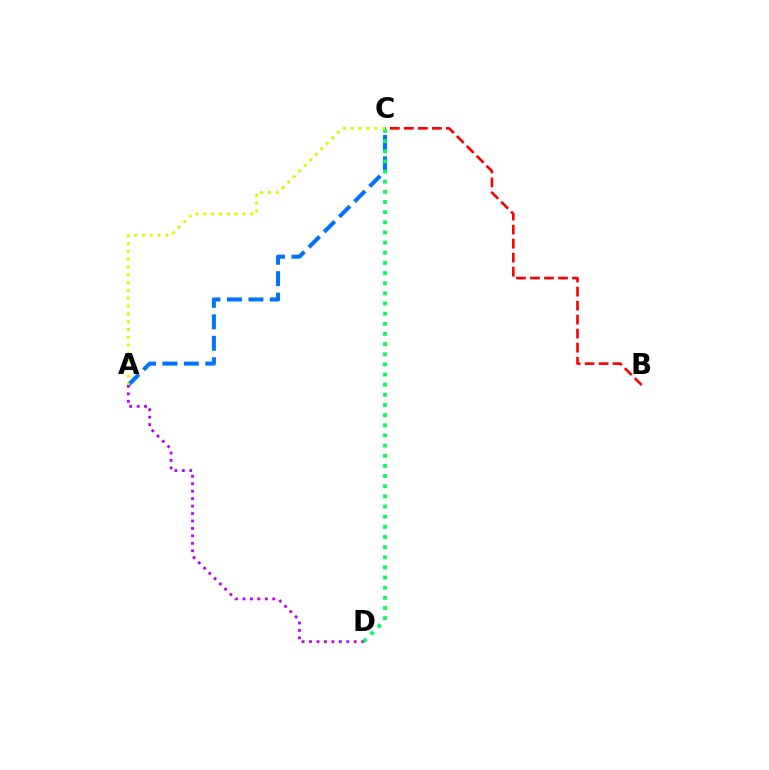{('B', 'C'): [{'color': '#ff0000', 'line_style': 'dashed', 'thickness': 1.9}], ('A', 'C'): [{'color': '#0074ff', 'line_style': 'dashed', 'thickness': 2.91}, {'color': '#d1ff00', 'line_style': 'dotted', 'thickness': 2.12}], ('C', 'D'): [{'color': '#00ff5c', 'line_style': 'dotted', 'thickness': 2.76}], ('A', 'D'): [{'color': '#b900ff', 'line_style': 'dotted', 'thickness': 2.02}]}